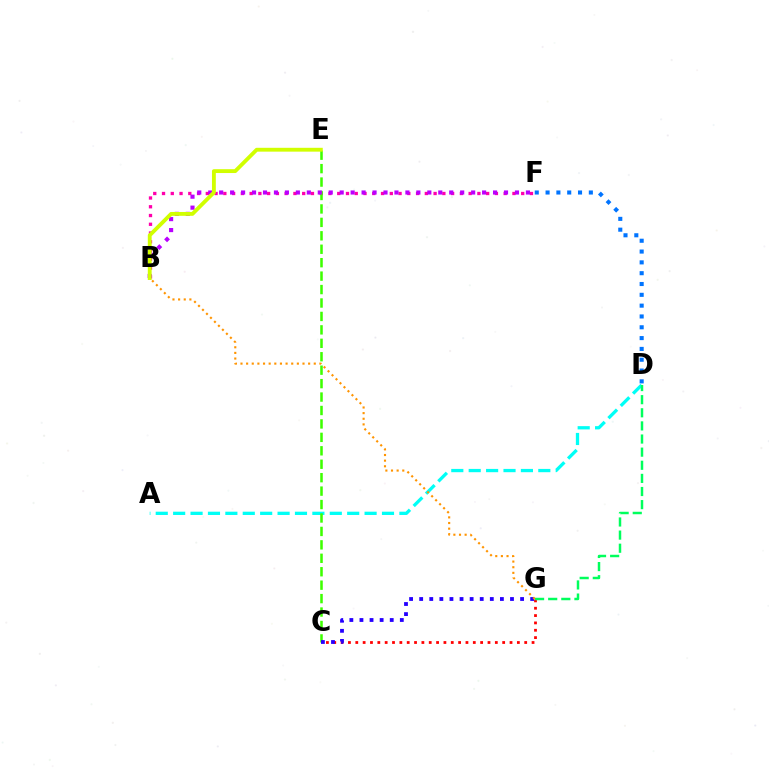{('C', 'G'): [{'color': '#ff0000', 'line_style': 'dotted', 'thickness': 2.0}, {'color': '#2500ff', 'line_style': 'dotted', 'thickness': 2.74}], ('D', 'F'): [{'color': '#0074ff', 'line_style': 'dotted', 'thickness': 2.94}], ('A', 'D'): [{'color': '#00fff6', 'line_style': 'dashed', 'thickness': 2.36}], ('B', 'F'): [{'color': '#ff00ac', 'line_style': 'dotted', 'thickness': 2.38}, {'color': '#b900ff', 'line_style': 'dotted', 'thickness': 2.98}], ('C', 'E'): [{'color': '#3dff00', 'line_style': 'dashed', 'thickness': 1.83}], ('D', 'G'): [{'color': '#00ff5c', 'line_style': 'dashed', 'thickness': 1.78}], ('B', 'E'): [{'color': '#d1ff00', 'line_style': 'solid', 'thickness': 2.77}], ('B', 'G'): [{'color': '#ff9400', 'line_style': 'dotted', 'thickness': 1.53}]}